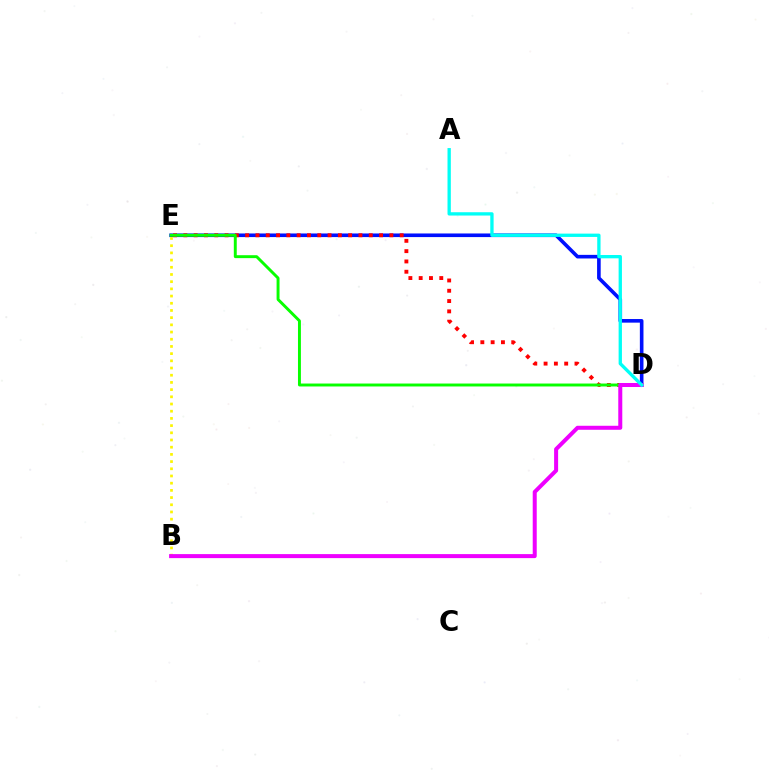{('D', 'E'): [{'color': '#0010ff', 'line_style': 'solid', 'thickness': 2.6}, {'color': '#ff0000', 'line_style': 'dotted', 'thickness': 2.8}, {'color': '#08ff00', 'line_style': 'solid', 'thickness': 2.11}], ('B', 'E'): [{'color': '#fcf500', 'line_style': 'dotted', 'thickness': 1.96}], ('B', 'D'): [{'color': '#ee00ff', 'line_style': 'solid', 'thickness': 2.89}], ('A', 'D'): [{'color': '#00fff6', 'line_style': 'solid', 'thickness': 2.39}]}